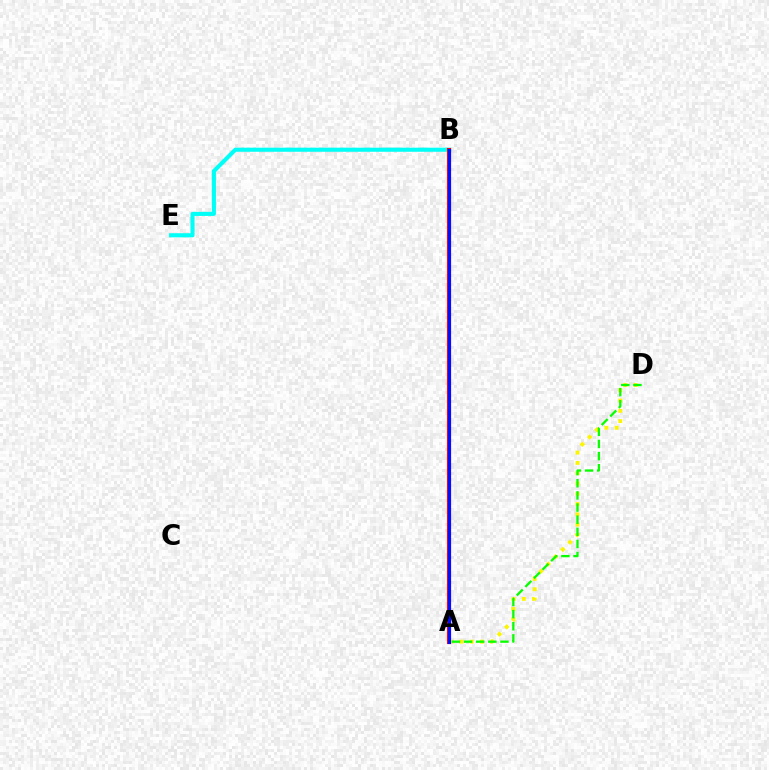{('B', 'E'): [{'color': '#00fff6', 'line_style': 'solid', 'thickness': 2.95}], ('A', 'B'): [{'color': '#ff0000', 'line_style': 'solid', 'thickness': 2.94}, {'color': '#ee00ff', 'line_style': 'solid', 'thickness': 2.27}, {'color': '#0010ff', 'line_style': 'solid', 'thickness': 2.19}], ('A', 'D'): [{'color': '#fcf500', 'line_style': 'dotted', 'thickness': 2.8}, {'color': '#08ff00', 'line_style': 'dashed', 'thickness': 1.65}]}